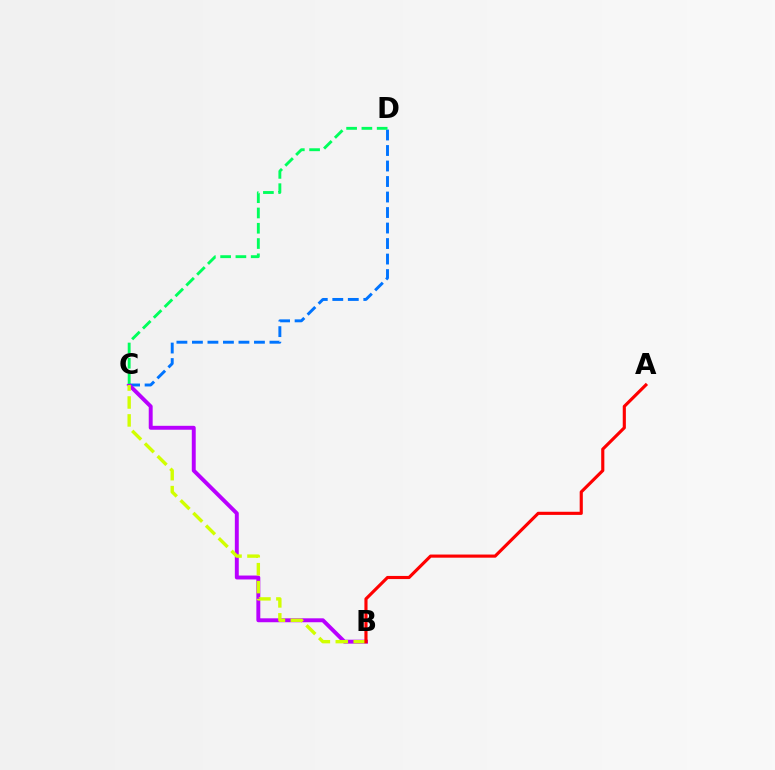{('C', 'D'): [{'color': '#0074ff', 'line_style': 'dashed', 'thickness': 2.11}, {'color': '#00ff5c', 'line_style': 'dashed', 'thickness': 2.08}], ('B', 'C'): [{'color': '#b900ff', 'line_style': 'solid', 'thickness': 2.82}, {'color': '#d1ff00', 'line_style': 'dashed', 'thickness': 2.43}], ('A', 'B'): [{'color': '#ff0000', 'line_style': 'solid', 'thickness': 2.26}]}